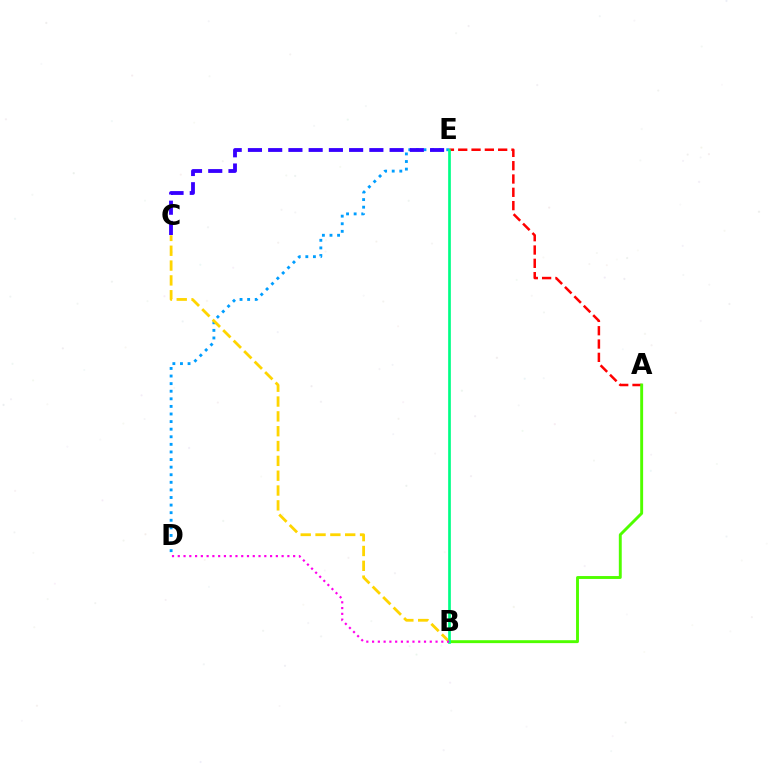{('A', 'E'): [{'color': '#ff0000', 'line_style': 'dashed', 'thickness': 1.81}], ('A', 'B'): [{'color': '#4fff00', 'line_style': 'solid', 'thickness': 2.1}], ('D', 'E'): [{'color': '#009eff', 'line_style': 'dotted', 'thickness': 2.06}], ('C', 'E'): [{'color': '#3700ff', 'line_style': 'dashed', 'thickness': 2.75}], ('B', 'C'): [{'color': '#ffd500', 'line_style': 'dashed', 'thickness': 2.01}], ('B', 'E'): [{'color': '#00ff86', 'line_style': 'solid', 'thickness': 1.94}], ('B', 'D'): [{'color': '#ff00ed', 'line_style': 'dotted', 'thickness': 1.57}]}